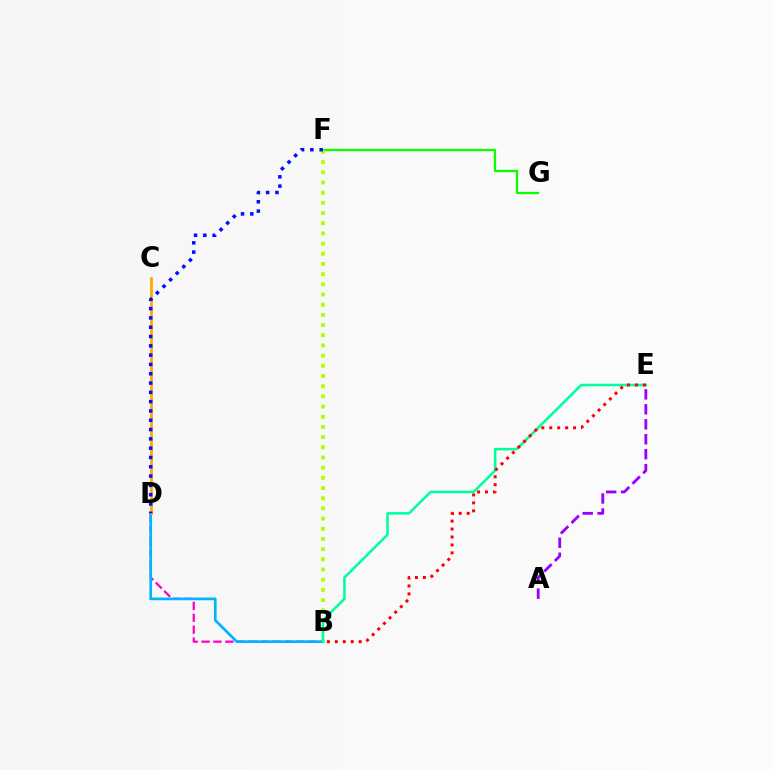{('F', 'G'): [{'color': '#08ff00', 'line_style': 'solid', 'thickness': 1.63}], ('B', 'D'): [{'color': '#ff00bd', 'line_style': 'dashed', 'thickness': 1.62}, {'color': '#00b5ff', 'line_style': 'solid', 'thickness': 1.93}], ('B', 'F'): [{'color': '#b3ff00', 'line_style': 'dotted', 'thickness': 2.77}], ('B', 'E'): [{'color': '#00ff9d', 'line_style': 'solid', 'thickness': 1.83}, {'color': '#ff0000', 'line_style': 'dotted', 'thickness': 2.16}], ('C', 'D'): [{'color': '#ffa500', 'line_style': 'solid', 'thickness': 1.94}], ('D', 'F'): [{'color': '#0010ff', 'line_style': 'dotted', 'thickness': 2.53}], ('A', 'E'): [{'color': '#9b00ff', 'line_style': 'dashed', 'thickness': 2.03}]}